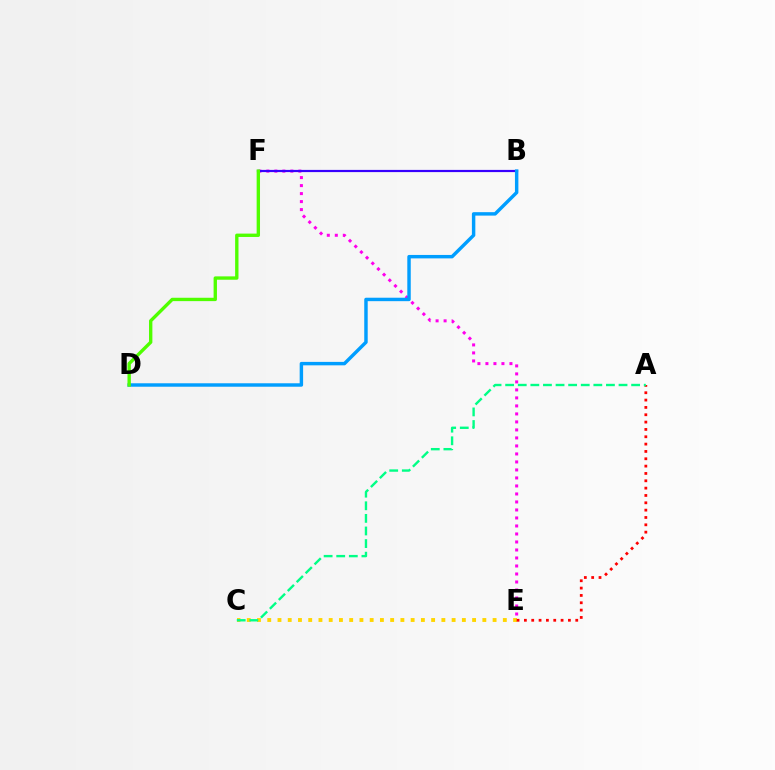{('C', 'E'): [{'color': '#ffd500', 'line_style': 'dotted', 'thickness': 2.78}], ('E', 'F'): [{'color': '#ff00ed', 'line_style': 'dotted', 'thickness': 2.17}], ('B', 'F'): [{'color': '#3700ff', 'line_style': 'solid', 'thickness': 1.58}], ('B', 'D'): [{'color': '#009eff', 'line_style': 'solid', 'thickness': 2.48}], ('D', 'F'): [{'color': '#4fff00', 'line_style': 'solid', 'thickness': 2.42}], ('A', 'E'): [{'color': '#ff0000', 'line_style': 'dotted', 'thickness': 1.99}], ('A', 'C'): [{'color': '#00ff86', 'line_style': 'dashed', 'thickness': 1.71}]}